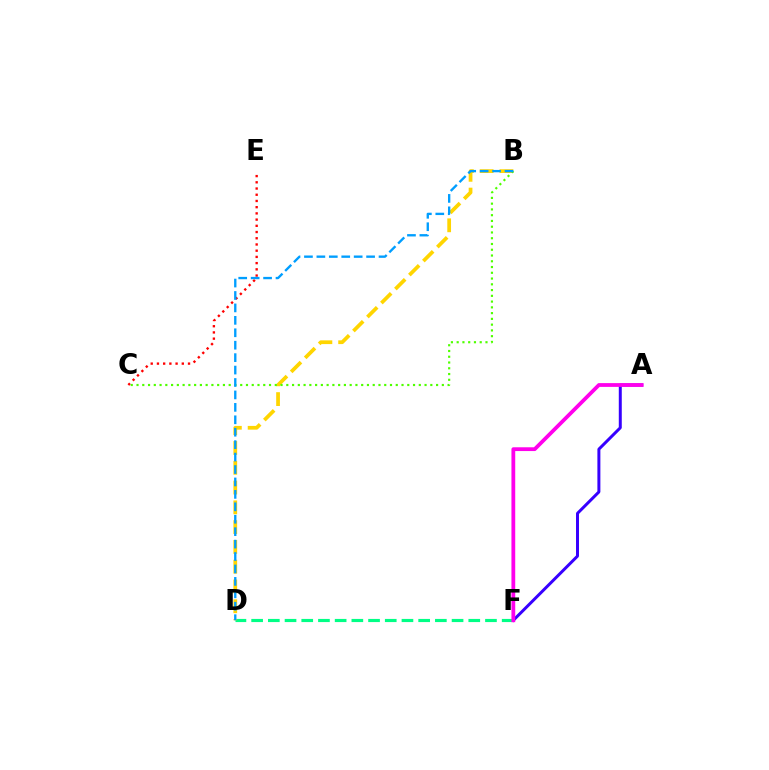{('A', 'F'): [{'color': '#3700ff', 'line_style': 'solid', 'thickness': 2.15}, {'color': '#ff00ed', 'line_style': 'solid', 'thickness': 2.72}], ('D', 'F'): [{'color': '#00ff86', 'line_style': 'dashed', 'thickness': 2.27}], ('B', 'D'): [{'color': '#ffd500', 'line_style': 'dashed', 'thickness': 2.69}, {'color': '#009eff', 'line_style': 'dashed', 'thickness': 1.69}], ('C', 'E'): [{'color': '#ff0000', 'line_style': 'dotted', 'thickness': 1.69}], ('B', 'C'): [{'color': '#4fff00', 'line_style': 'dotted', 'thickness': 1.57}]}